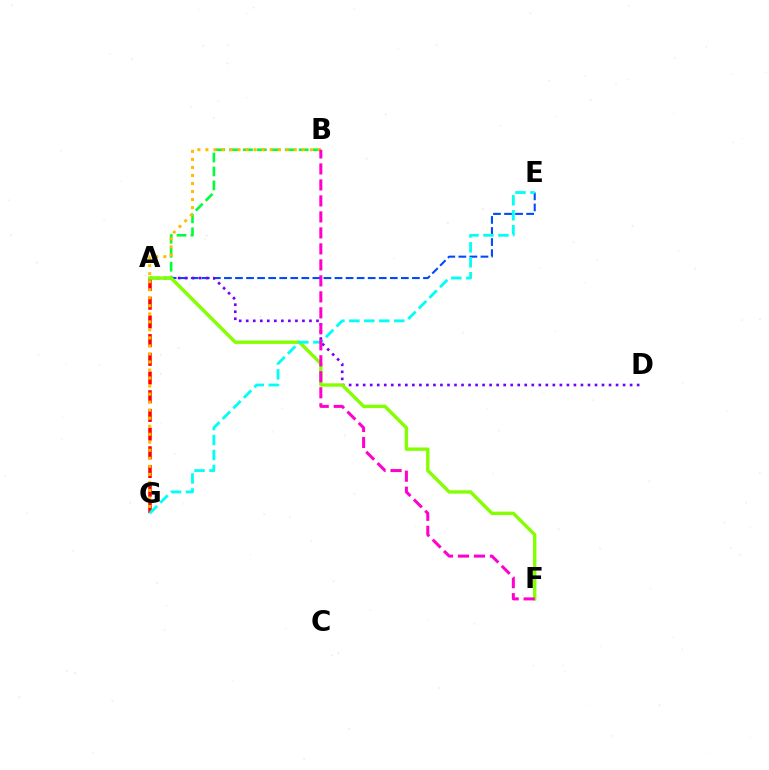{('A', 'E'): [{'color': '#004bff', 'line_style': 'dashed', 'thickness': 1.5}], ('A', 'G'): [{'color': '#ff0000', 'line_style': 'dashed', 'thickness': 2.54}], ('A', 'D'): [{'color': '#7200ff', 'line_style': 'dotted', 'thickness': 1.91}], ('A', 'B'): [{'color': '#00ff39', 'line_style': 'dashed', 'thickness': 1.89}], ('A', 'F'): [{'color': '#84ff00', 'line_style': 'solid', 'thickness': 2.43}], ('B', 'G'): [{'color': '#ffbd00', 'line_style': 'dotted', 'thickness': 2.18}], ('E', 'G'): [{'color': '#00fff6', 'line_style': 'dashed', 'thickness': 2.03}], ('B', 'F'): [{'color': '#ff00cf', 'line_style': 'dashed', 'thickness': 2.17}]}